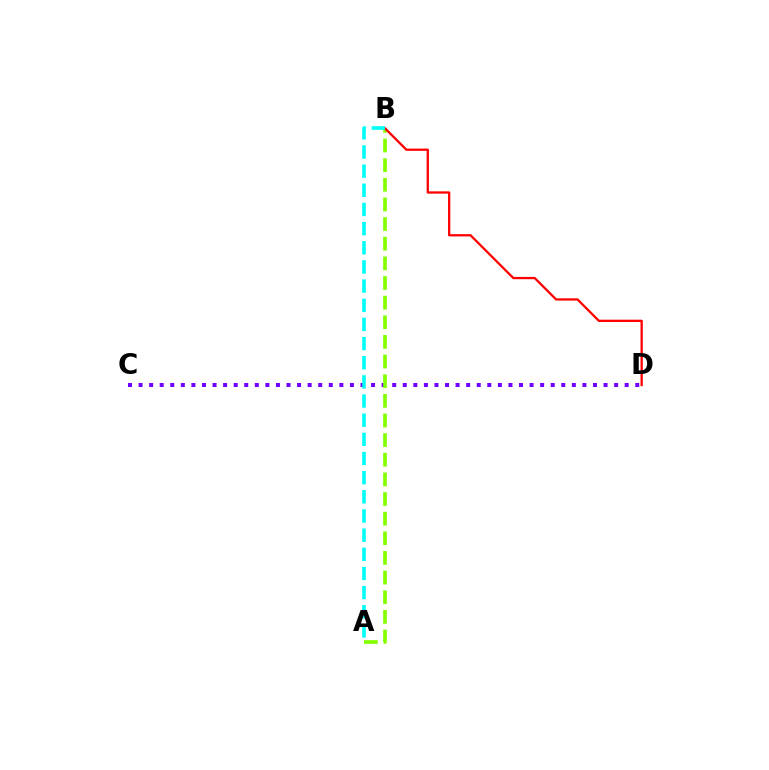{('C', 'D'): [{'color': '#7200ff', 'line_style': 'dotted', 'thickness': 2.87}], ('A', 'B'): [{'color': '#84ff00', 'line_style': 'dashed', 'thickness': 2.67}, {'color': '#00fff6', 'line_style': 'dashed', 'thickness': 2.6}], ('B', 'D'): [{'color': '#ff0000', 'line_style': 'solid', 'thickness': 1.65}]}